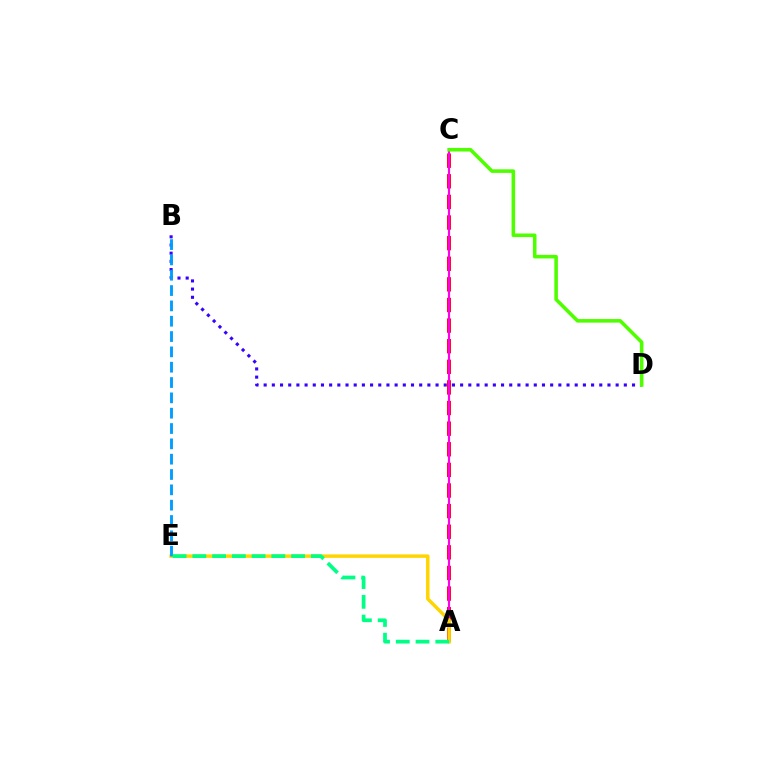{('A', 'C'): [{'color': '#ff0000', 'line_style': 'dashed', 'thickness': 2.8}, {'color': '#ff00ed', 'line_style': 'solid', 'thickness': 1.53}], ('A', 'E'): [{'color': '#ffd500', 'line_style': 'solid', 'thickness': 2.49}, {'color': '#00ff86', 'line_style': 'dashed', 'thickness': 2.68}], ('B', 'D'): [{'color': '#3700ff', 'line_style': 'dotted', 'thickness': 2.22}], ('B', 'E'): [{'color': '#009eff', 'line_style': 'dashed', 'thickness': 2.08}], ('C', 'D'): [{'color': '#4fff00', 'line_style': 'solid', 'thickness': 2.57}]}